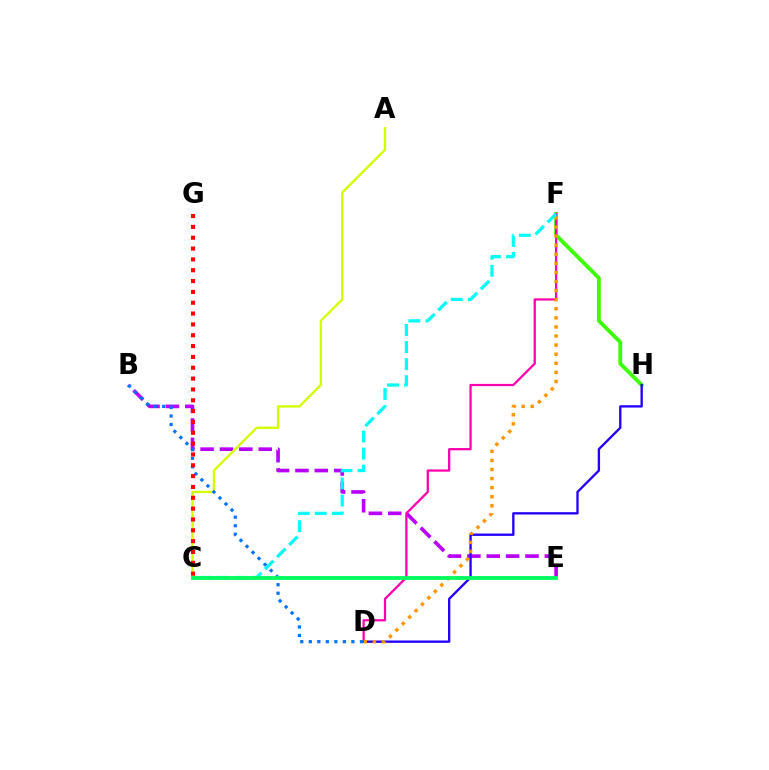{('F', 'H'): [{'color': '#3dff00', 'line_style': 'solid', 'thickness': 2.75}], ('B', 'E'): [{'color': '#b900ff', 'line_style': 'dashed', 'thickness': 2.63}], ('D', 'F'): [{'color': '#ff00ac', 'line_style': 'solid', 'thickness': 1.62}, {'color': '#ff9400', 'line_style': 'dotted', 'thickness': 2.47}], ('D', 'H'): [{'color': '#2500ff', 'line_style': 'solid', 'thickness': 1.69}], ('A', 'C'): [{'color': '#d1ff00', 'line_style': 'solid', 'thickness': 1.69}], ('B', 'D'): [{'color': '#0074ff', 'line_style': 'dotted', 'thickness': 2.31}], ('C', 'F'): [{'color': '#00fff6', 'line_style': 'dashed', 'thickness': 2.32}], ('C', 'E'): [{'color': '#00ff5c', 'line_style': 'solid', 'thickness': 2.74}], ('C', 'G'): [{'color': '#ff0000', 'line_style': 'dotted', 'thickness': 2.94}]}